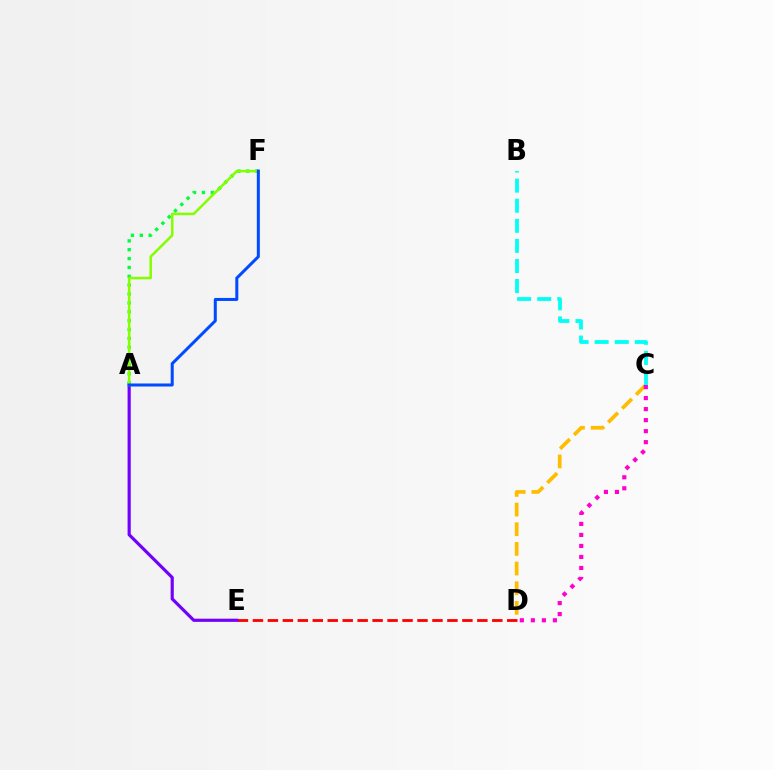{('C', 'D'): [{'color': '#ffbd00', 'line_style': 'dashed', 'thickness': 2.67}, {'color': '#ff00cf', 'line_style': 'dotted', 'thickness': 2.99}], ('D', 'E'): [{'color': '#ff0000', 'line_style': 'dashed', 'thickness': 2.03}], ('A', 'E'): [{'color': '#7200ff', 'line_style': 'solid', 'thickness': 2.28}], ('A', 'F'): [{'color': '#00ff39', 'line_style': 'dotted', 'thickness': 2.41}, {'color': '#84ff00', 'line_style': 'solid', 'thickness': 1.82}, {'color': '#004bff', 'line_style': 'solid', 'thickness': 2.17}], ('B', 'C'): [{'color': '#00fff6', 'line_style': 'dashed', 'thickness': 2.73}]}